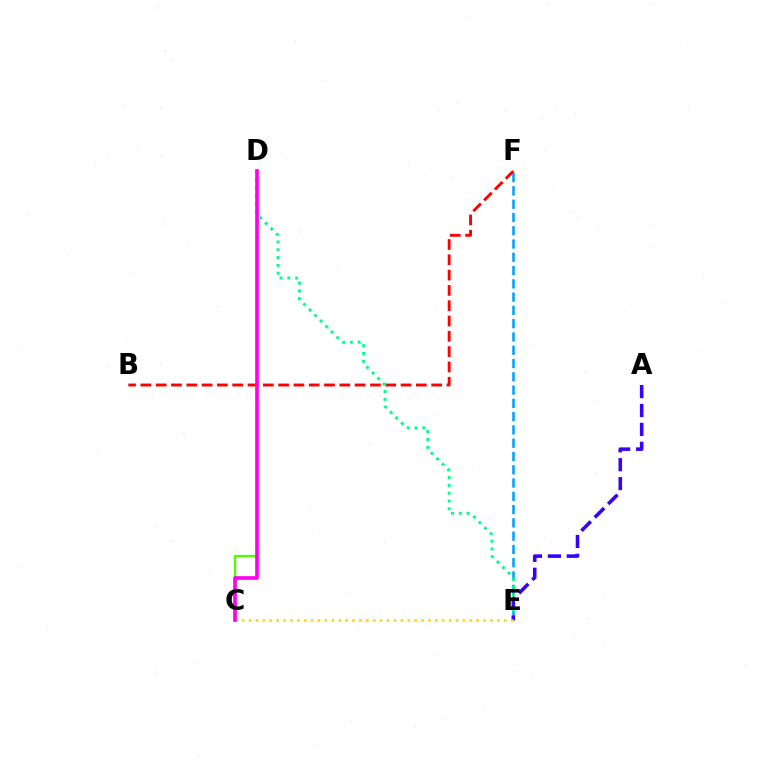{('E', 'F'): [{'color': '#009eff', 'line_style': 'dashed', 'thickness': 1.8}], ('B', 'F'): [{'color': '#ff0000', 'line_style': 'dashed', 'thickness': 2.08}], ('C', 'D'): [{'color': '#4fff00', 'line_style': 'solid', 'thickness': 1.65}, {'color': '#ff00ed', 'line_style': 'solid', 'thickness': 2.62}], ('D', 'E'): [{'color': '#00ff86', 'line_style': 'dotted', 'thickness': 2.12}], ('A', 'E'): [{'color': '#3700ff', 'line_style': 'dashed', 'thickness': 2.57}], ('C', 'E'): [{'color': '#ffd500', 'line_style': 'dotted', 'thickness': 1.87}]}